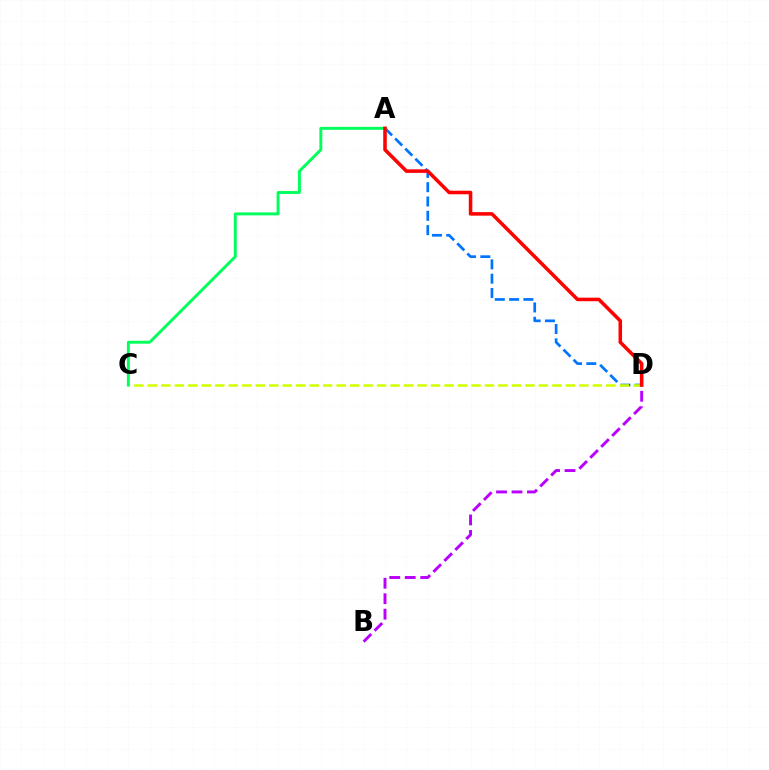{('A', 'D'): [{'color': '#0074ff', 'line_style': 'dashed', 'thickness': 1.94}, {'color': '#ff0000', 'line_style': 'solid', 'thickness': 2.55}], ('C', 'D'): [{'color': '#d1ff00', 'line_style': 'dashed', 'thickness': 1.83}], ('B', 'D'): [{'color': '#b900ff', 'line_style': 'dashed', 'thickness': 2.1}], ('A', 'C'): [{'color': '#00ff5c', 'line_style': 'solid', 'thickness': 2.11}]}